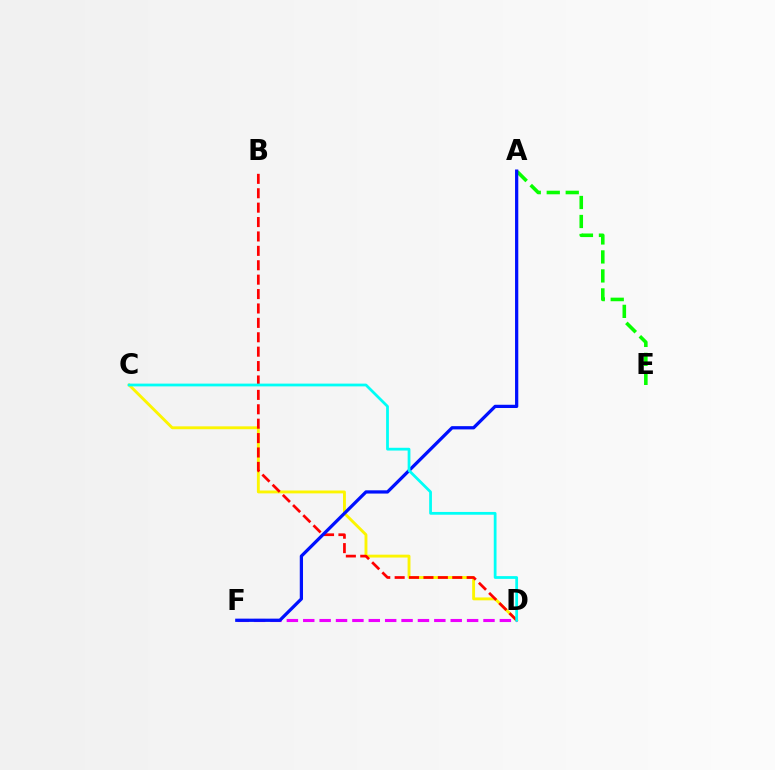{('C', 'D'): [{'color': '#fcf500', 'line_style': 'solid', 'thickness': 2.07}, {'color': '#00fff6', 'line_style': 'solid', 'thickness': 1.99}], ('A', 'E'): [{'color': '#08ff00', 'line_style': 'dashed', 'thickness': 2.58}], ('D', 'F'): [{'color': '#ee00ff', 'line_style': 'dashed', 'thickness': 2.23}], ('B', 'D'): [{'color': '#ff0000', 'line_style': 'dashed', 'thickness': 1.96}], ('A', 'F'): [{'color': '#0010ff', 'line_style': 'solid', 'thickness': 2.34}]}